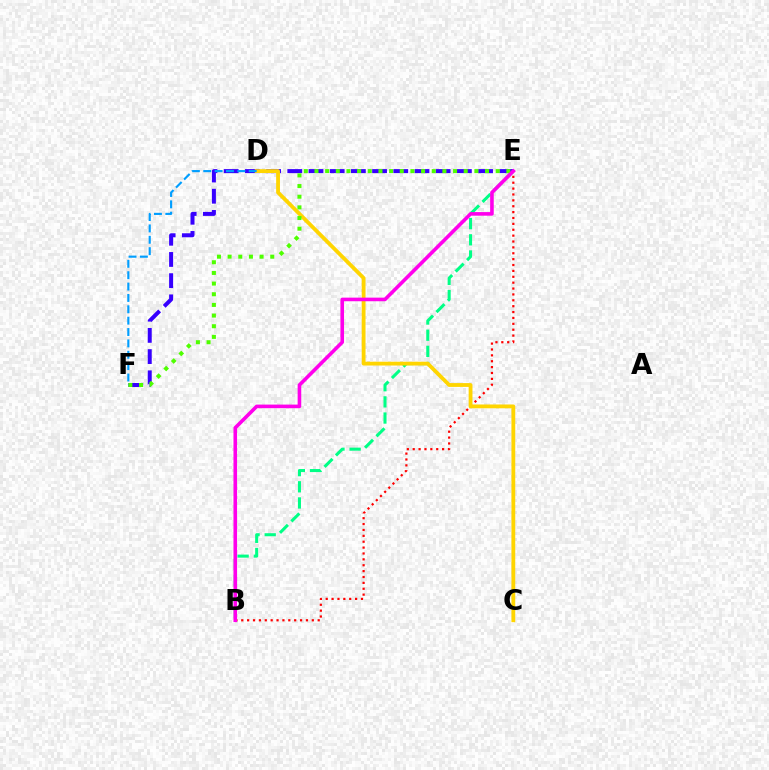{('B', 'E'): [{'color': '#ff0000', 'line_style': 'dotted', 'thickness': 1.6}, {'color': '#00ff86', 'line_style': 'dashed', 'thickness': 2.19}, {'color': '#ff00ed', 'line_style': 'solid', 'thickness': 2.6}], ('E', 'F'): [{'color': '#3700ff', 'line_style': 'dashed', 'thickness': 2.88}, {'color': '#4fff00', 'line_style': 'dotted', 'thickness': 2.9}], ('C', 'D'): [{'color': '#ffd500', 'line_style': 'solid', 'thickness': 2.75}], ('D', 'F'): [{'color': '#009eff', 'line_style': 'dashed', 'thickness': 1.54}]}